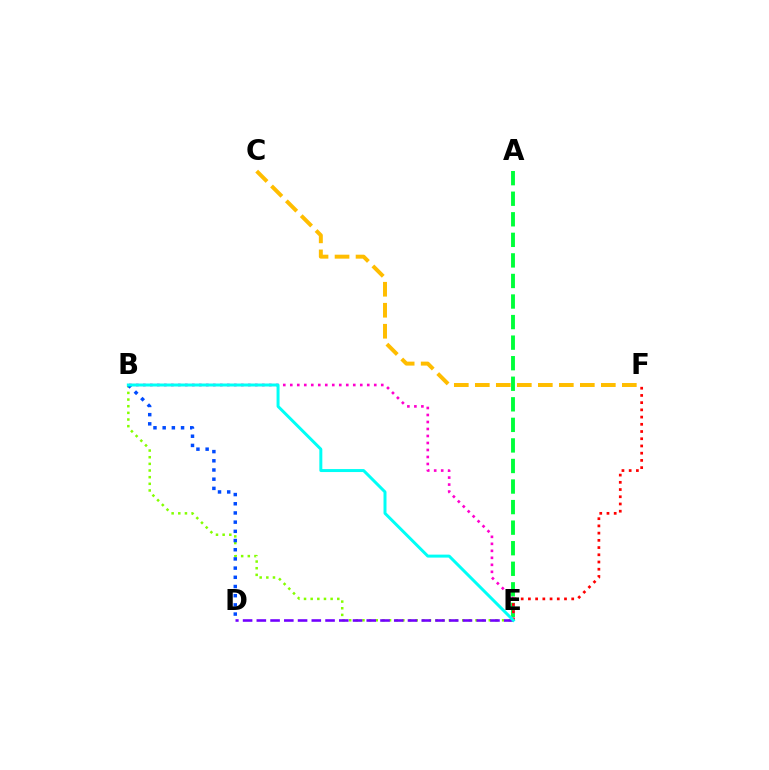{('A', 'E'): [{'color': '#00ff39', 'line_style': 'dashed', 'thickness': 2.79}], ('B', 'E'): [{'color': '#84ff00', 'line_style': 'dotted', 'thickness': 1.81}, {'color': '#ff00cf', 'line_style': 'dotted', 'thickness': 1.9}, {'color': '#00fff6', 'line_style': 'solid', 'thickness': 2.15}], ('E', 'F'): [{'color': '#ff0000', 'line_style': 'dotted', 'thickness': 1.96}], ('B', 'D'): [{'color': '#004bff', 'line_style': 'dotted', 'thickness': 2.5}], ('C', 'F'): [{'color': '#ffbd00', 'line_style': 'dashed', 'thickness': 2.85}], ('D', 'E'): [{'color': '#7200ff', 'line_style': 'dashed', 'thickness': 1.87}]}